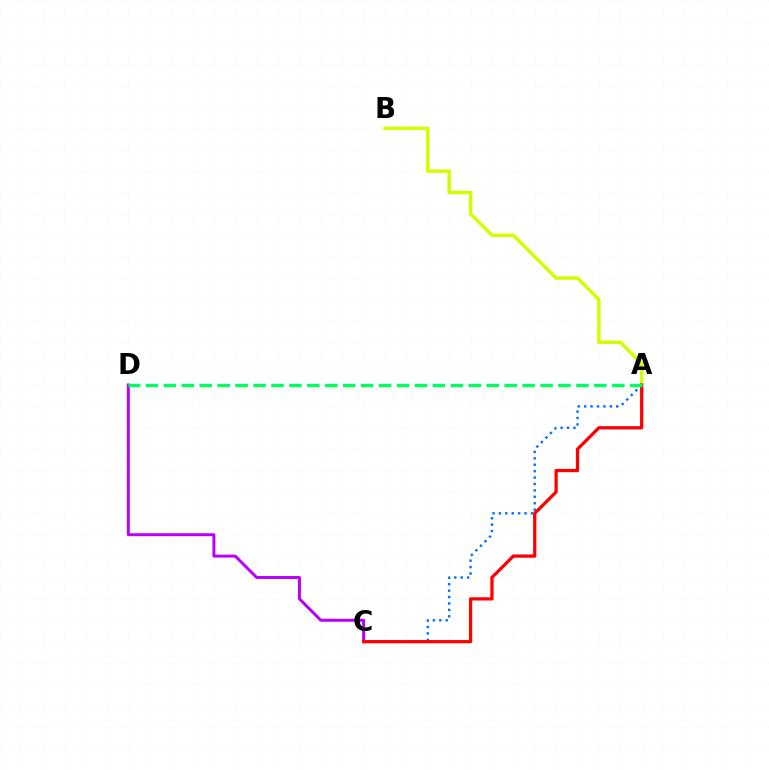{('A', 'C'): [{'color': '#0074ff', 'line_style': 'dotted', 'thickness': 1.74}, {'color': '#ff0000', 'line_style': 'solid', 'thickness': 2.33}], ('A', 'B'): [{'color': '#d1ff00', 'line_style': 'solid', 'thickness': 2.49}], ('C', 'D'): [{'color': '#b900ff', 'line_style': 'solid', 'thickness': 2.14}], ('A', 'D'): [{'color': '#00ff5c', 'line_style': 'dashed', 'thickness': 2.44}]}